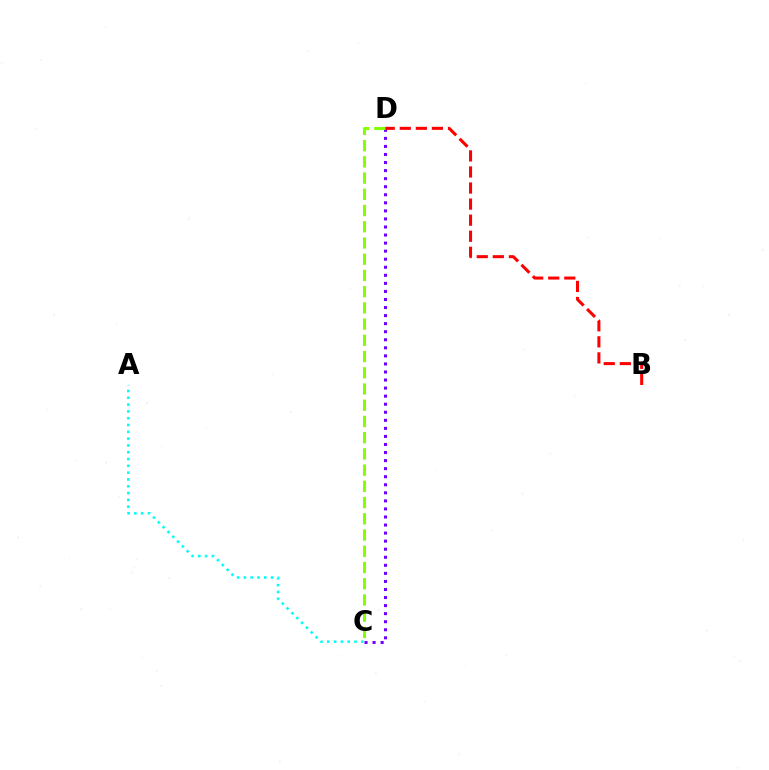{('C', 'D'): [{'color': '#7200ff', 'line_style': 'dotted', 'thickness': 2.19}, {'color': '#84ff00', 'line_style': 'dashed', 'thickness': 2.2}], ('A', 'C'): [{'color': '#00fff6', 'line_style': 'dotted', 'thickness': 1.85}], ('B', 'D'): [{'color': '#ff0000', 'line_style': 'dashed', 'thickness': 2.18}]}